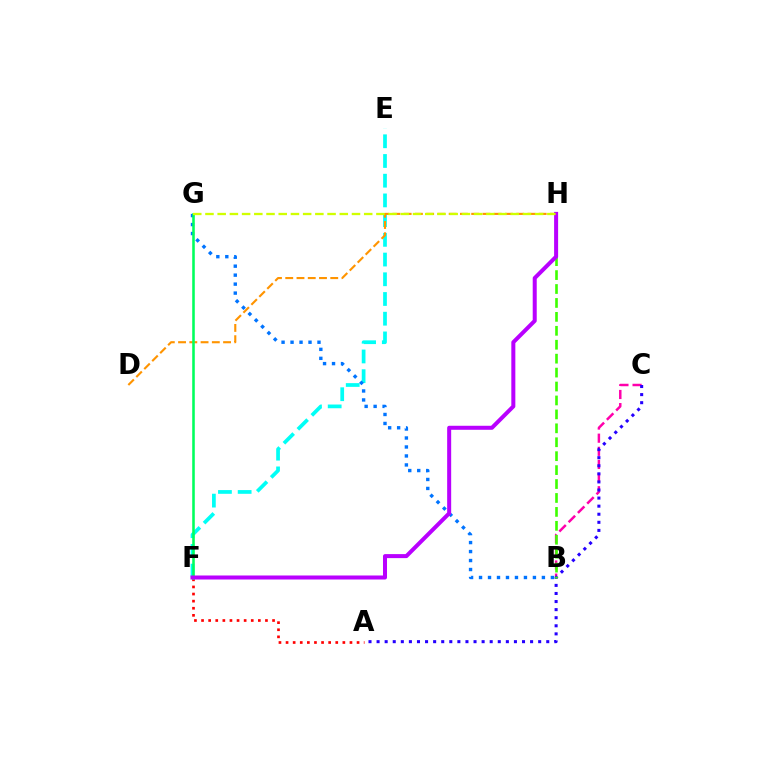{('B', 'C'): [{'color': '#ff00ac', 'line_style': 'dashed', 'thickness': 1.79}], ('E', 'F'): [{'color': '#00fff6', 'line_style': 'dashed', 'thickness': 2.68}], ('A', 'C'): [{'color': '#2500ff', 'line_style': 'dotted', 'thickness': 2.2}], ('B', 'G'): [{'color': '#0074ff', 'line_style': 'dotted', 'thickness': 2.44}], ('B', 'H'): [{'color': '#3dff00', 'line_style': 'dashed', 'thickness': 1.89}], ('D', 'H'): [{'color': '#ff9400', 'line_style': 'dashed', 'thickness': 1.53}], ('A', 'F'): [{'color': '#ff0000', 'line_style': 'dotted', 'thickness': 1.93}], ('F', 'G'): [{'color': '#00ff5c', 'line_style': 'solid', 'thickness': 1.85}], ('F', 'H'): [{'color': '#b900ff', 'line_style': 'solid', 'thickness': 2.89}], ('G', 'H'): [{'color': '#d1ff00', 'line_style': 'dashed', 'thickness': 1.66}]}